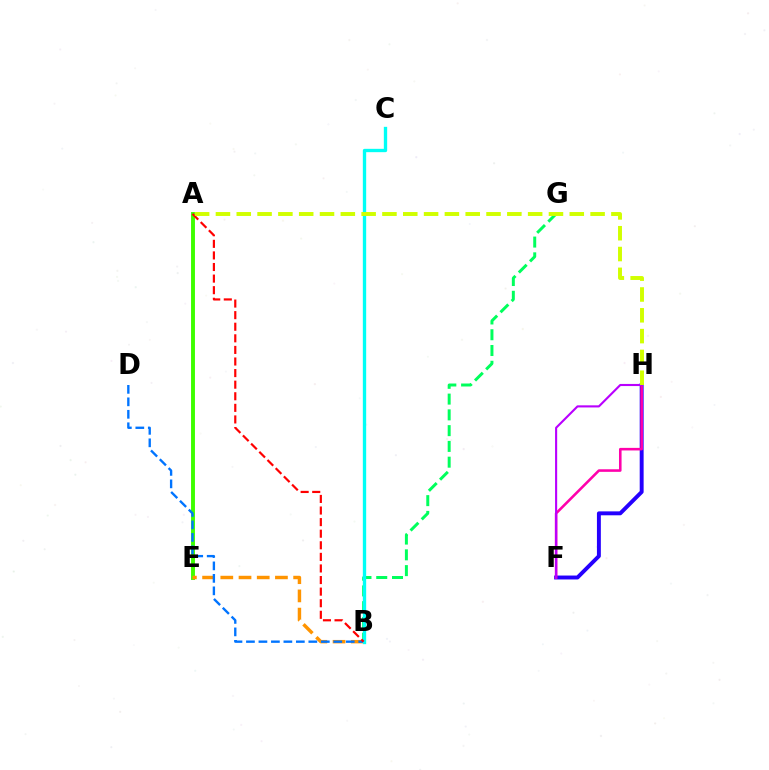{('B', 'G'): [{'color': '#00ff5c', 'line_style': 'dashed', 'thickness': 2.14}], ('A', 'E'): [{'color': '#3dff00', 'line_style': 'solid', 'thickness': 2.81}], ('F', 'H'): [{'color': '#2500ff', 'line_style': 'solid', 'thickness': 2.82}, {'color': '#ff00ac', 'line_style': 'solid', 'thickness': 1.85}, {'color': '#b900ff', 'line_style': 'solid', 'thickness': 1.52}], ('B', 'E'): [{'color': '#ff9400', 'line_style': 'dashed', 'thickness': 2.47}], ('B', 'D'): [{'color': '#0074ff', 'line_style': 'dashed', 'thickness': 1.69}], ('B', 'C'): [{'color': '#00fff6', 'line_style': 'solid', 'thickness': 2.4}], ('A', 'B'): [{'color': '#ff0000', 'line_style': 'dashed', 'thickness': 1.57}], ('A', 'H'): [{'color': '#d1ff00', 'line_style': 'dashed', 'thickness': 2.83}]}